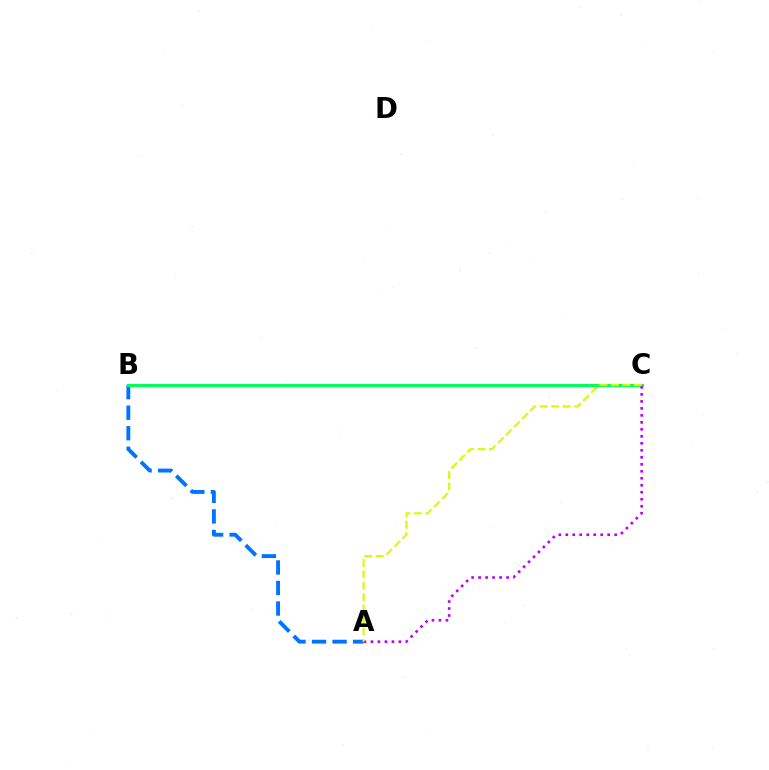{('B', 'C'): [{'color': '#ff0000', 'line_style': 'dashed', 'thickness': 1.87}, {'color': '#00ff5c', 'line_style': 'solid', 'thickness': 2.2}], ('A', 'B'): [{'color': '#0074ff', 'line_style': 'dashed', 'thickness': 2.79}], ('A', 'C'): [{'color': '#b900ff', 'line_style': 'dotted', 'thickness': 1.9}, {'color': '#d1ff00', 'line_style': 'dashed', 'thickness': 1.55}]}